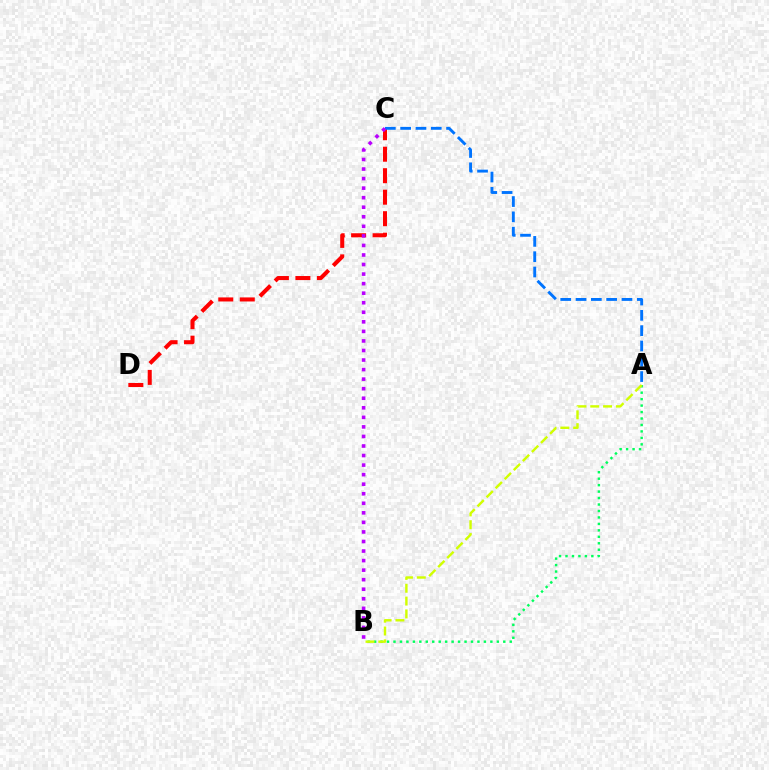{('C', 'D'): [{'color': '#ff0000', 'line_style': 'dashed', 'thickness': 2.92}], ('A', 'B'): [{'color': '#00ff5c', 'line_style': 'dotted', 'thickness': 1.75}, {'color': '#d1ff00', 'line_style': 'dashed', 'thickness': 1.74}], ('A', 'C'): [{'color': '#0074ff', 'line_style': 'dashed', 'thickness': 2.08}], ('B', 'C'): [{'color': '#b900ff', 'line_style': 'dotted', 'thickness': 2.59}]}